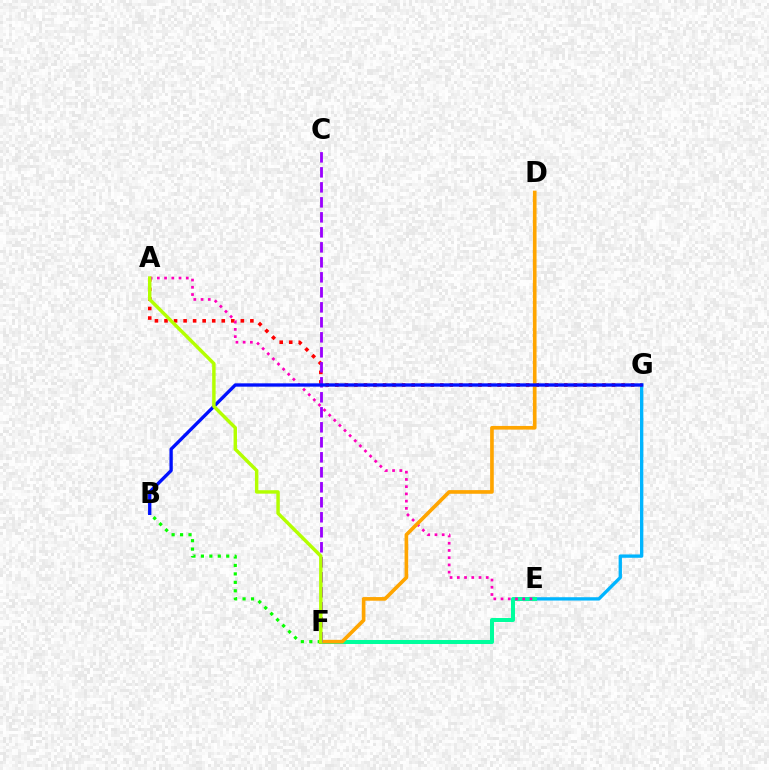{('E', 'G'): [{'color': '#00b5ff', 'line_style': 'solid', 'thickness': 2.39}], ('A', 'G'): [{'color': '#ff0000', 'line_style': 'dotted', 'thickness': 2.59}], ('E', 'F'): [{'color': '#00ff9d', 'line_style': 'solid', 'thickness': 2.89}], ('B', 'F'): [{'color': '#08ff00', 'line_style': 'dotted', 'thickness': 2.29}], ('A', 'E'): [{'color': '#ff00bd', 'line_style': 'dotted', 'thickness': 1.97}], ('D', 'F'): [{'color': '#ffa500', 'line_style': 'solid', 'thickness': 2.63}], ('C', 'F'): [{'color': '#9b00ff', 'line_style': 'dashed', 'thickness': 2.04}], ('B', 'G'): [{'color': '#0010ff', 'line_style': 'solid', 'thickness': 2.4}], ('A', 'F'): [{'color': '#b3ff00', 'line_style': 'solid', 'thickness': 2.48}]}